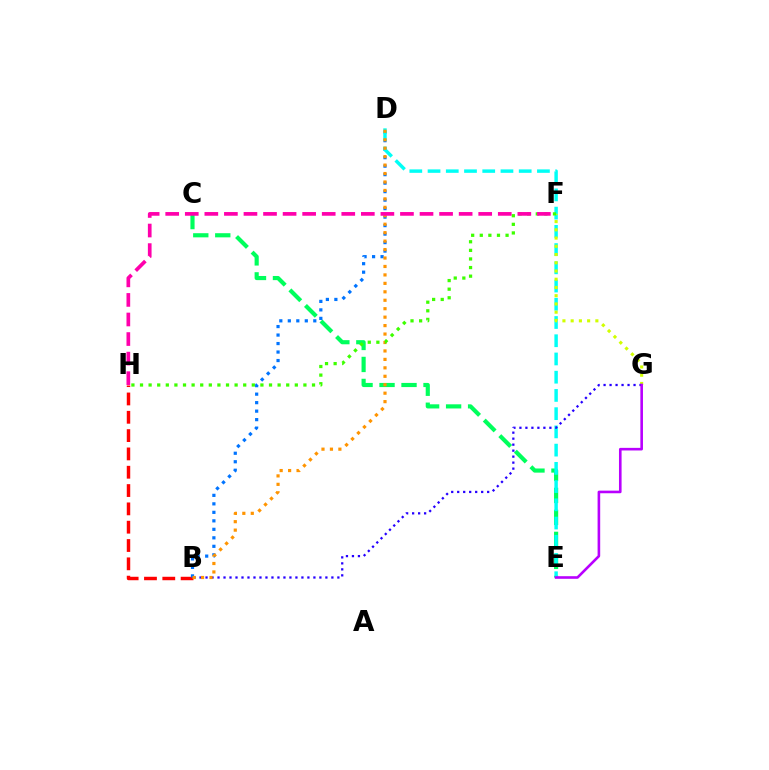{('B', 'H'): [{'color': '#ff0000', 'line_style': 'dashed', 'thickness': 2.49}], ('C', 'E'): [{'color': '#00ff5c', 'line_style': 'dashed', 'thickness': 2.99}], ('B', 'D'): [{'color': '#0074ff', 'line_style': 'dotted', 'thickness': 2.31}, {'color': '#ff9400', 'line_style': 'dotted', 'thickness': 2.3}], ('D', 'E'): [{'color': '#00fff6', 'line_style': 'dashed', 'thickness': 2.48}], ('F', 'G'): [{'color': '#d1ff00', 'line_style': 'dotted', 'thickness': 2.24}], ('B', 'G'): [{'color': '#2500ff', 'line_style': 'dotted', 'thickness': 1.63}], ('E', 'G'): [{'color': '#b900ff', 'line_style': 'solid', 'thickness': 1.88}], ('F', 'H'): [{'color': '#3dff00', 'line_style': 'dotted', 'thickness': 2.34}, {'color': '#ff00ac', 'line_style': 'dashed', 'thickness': 2.66}]}